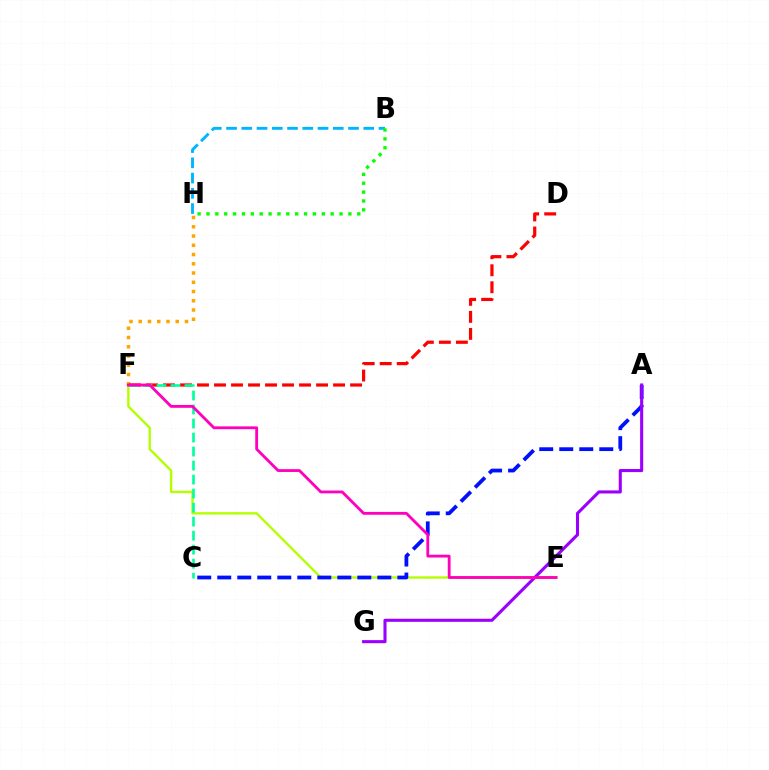{('F', 'H'): [{'color': '#ffa500', 'line_style': 'dotted', 'thickness': 2.51}], ('E', 'F'): [{'color': '#b3ff00', 'line_style': 'solid', 'thickness': 1.71}, {'color': '#ff00bd', 'line_style': 'solid', 'thickness': 2.04}], ('A', 'C'): [{'color': '#0010ff', 'line_style': 'dashed', 'thickness': 2.72}], ('A', 'G'): [{'color': '#9b00ff', 'line_style': 'solid', 'thickness': 2.22}], ('D', 'F'): [{'color': '#ff0000', 'line_style': 'dashed', 'thickness': 2.31}], ('B', 'H'): [{'color': '#00b5ff', 'line_style': 'dashed', 'thickness': 2.07}, {'color': '#08ff00', 'line_style': 'dotted', 'thickness': 2.41}], ('C', 'F'): [{'color': '#00ff9d', 'line_style': 'dashed', 'thickness': 1.9}]}